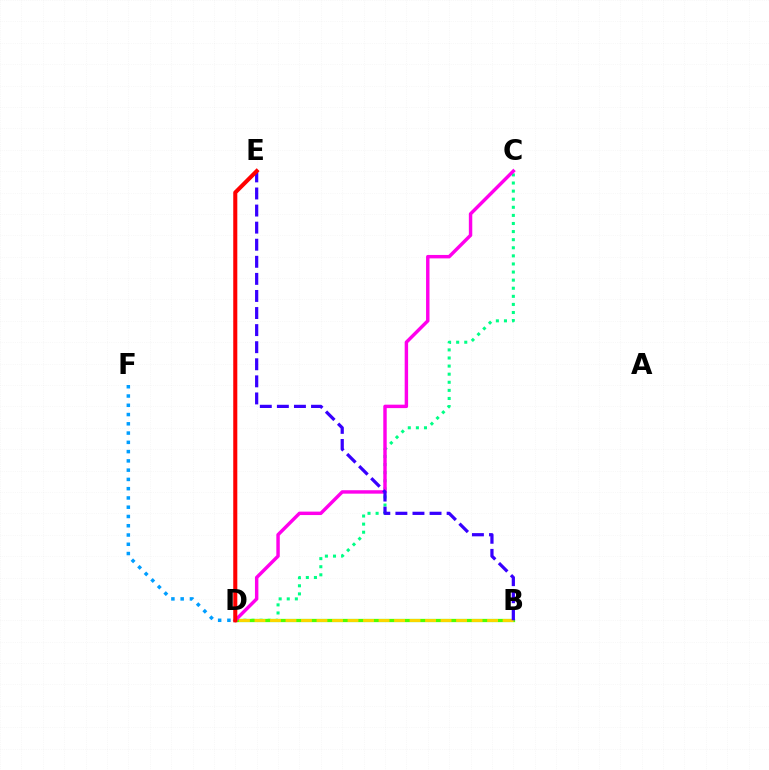{('C', 'D'): [{'color': '#00ff86', 'line_style': 'dotted', 'thickness': 2.2}, {'color': '#ff00ed', 'line_style': 'solid', 'thickness': 2.48}], ('B', 'D'): [{'color': '#4fff00', 'line_style': 'solid', 'thickness': 2.36}, {'color': '#ffd500', 'line_style': 'dashed', 'thickness': 2.11}], ('D', 'F'): [{'color': '#009eff', 'line_style': 'dotted', 'thickness': 2.52}], ('B', 'E'): [{'color': '#3700ff', 'line_style': 'dashed', 'thickness': 2.32}], ('D', 'E'): [{'color': '#ff0000', 'line_style': 'solid', 'thickness': 2.93}]}